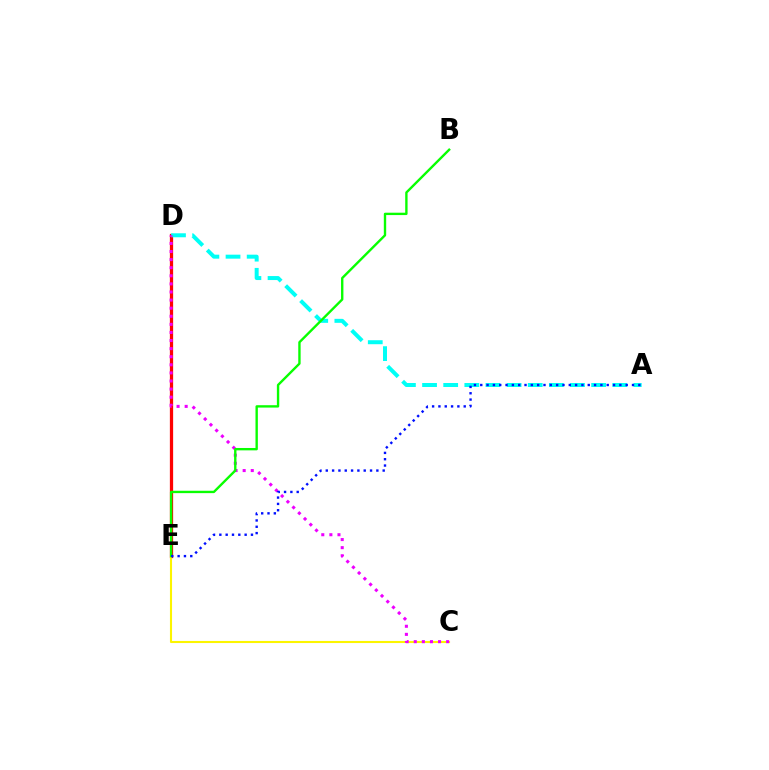{('D', 'E'): [{'color': '#ff0000', 'line_style': 'solid', 'thickness': 2.34}], ('A', 'D'): [{'color': '#00fff6', 'line_style': 'dashed', 'thickness': 2.87}], ('C', 'E'): [{'color': '#fcf500', 'line_style': 'solid', 'thickness': 1.51}], ('C', 'D'): [{'color': '#ee00ff', 'line_style': 'dotted', 'thickness': 2.2}], ('B', 'E'): [{'color': '#08ff00', 'line_style': 'solid', 'thickness': 1.71}], ('A', 'E'): [{'color': '#0010ff', 'line_style': 'dotted', 'thickness': 1.72}]}